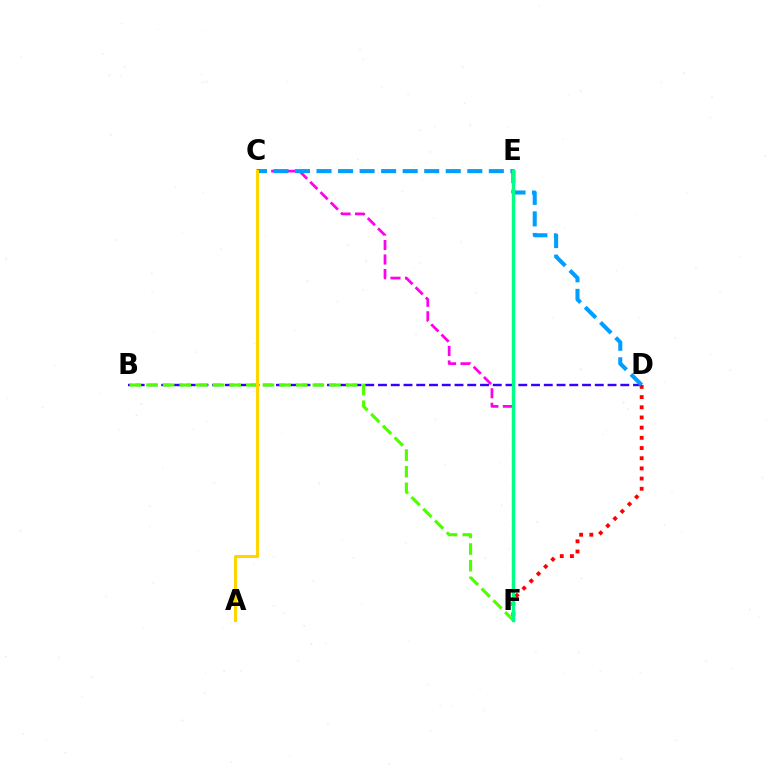{('D', 'F'): [{'color': '#ff0000', 'line_style': 'dotted', 'thickness': 2.77}], ('C', 'F'): [{'color': '#ff00ed', 'line_style': 'dashed', 'thickness': 1.97}], ('B', 'D'): [{'color': '#3700ff', 'line_style': 'dashed', 'thickness': 1.73}], ('C', 'D'): [{'color': '#009eff', 'line_style': 'dashed', 'thickness': 2.93}], ('B', 'F'): [{'color': '#4fff00', 'line_style': 'dashed', 'thickness': 2.26}], ('E', 'F'): [{'color': '#00ff86', 'line_style': 'solid', 'thickness': 2.45}], ('A', 'C'): [{'color': '#ffd500', 'line_style': 'solid', 'thickness': 2.17}]}